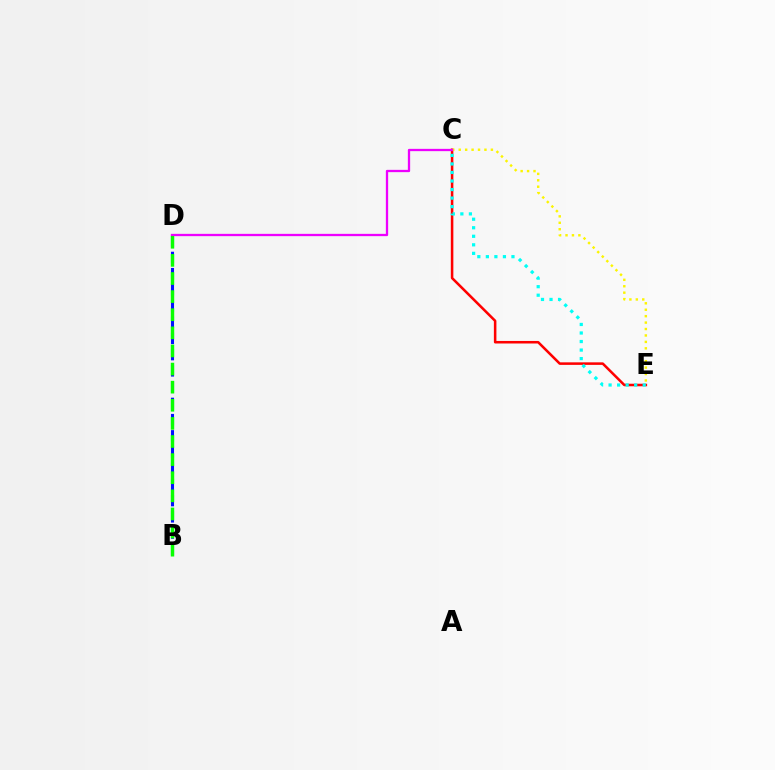{('B', 'D'): [{'color': '#0010ff', 'line_style': 'dashed', 'thickness': 2.2}, {'color': '#08ff00', 'line_style': 'dashed', 'thickness': 2.46}], ('C', 'E'): [{'color': '#ff0000', 'line_style': 'solid', 'thickness': 1.83}, {'color': '#fcf500', 'line_style': 'dotted', 'thickness': 1.75}, {'color': '#00fff6', 'line_style': 'dotted', 'thickness': 2.32}], ('C', 'D'): [{'color': '#ee00ff', 'line_style': 'solid', 'thickness': 1.65}]}